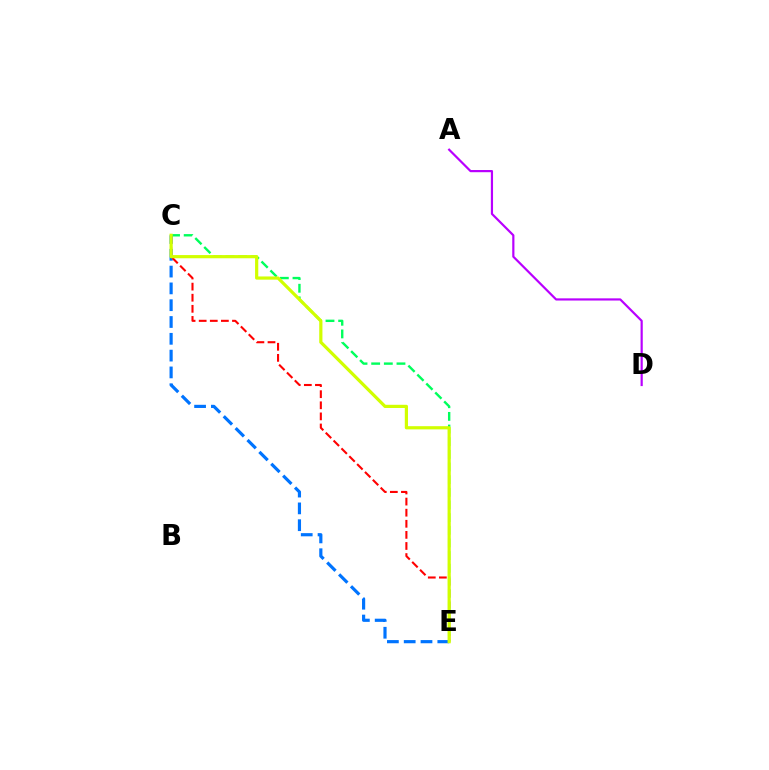{('C', 'E'): [{'color': '#0074ff', 'line_style': 'dashed', 'thickness': 2.28}, {'color': '#00ff5c', 'line_style': 'dashed', 'thickness': 1.72}, {'color': '#ff0000', 'line_style': 'dashed', 'thickness': 1.51}, {'color': '#d1ff00', 'line_style': 'solid', 'thickness': 2.3}], ('A', 'D'): [{'color': '#b900ff', 'line_style': 'solid', 'thickness': 1.58}]}